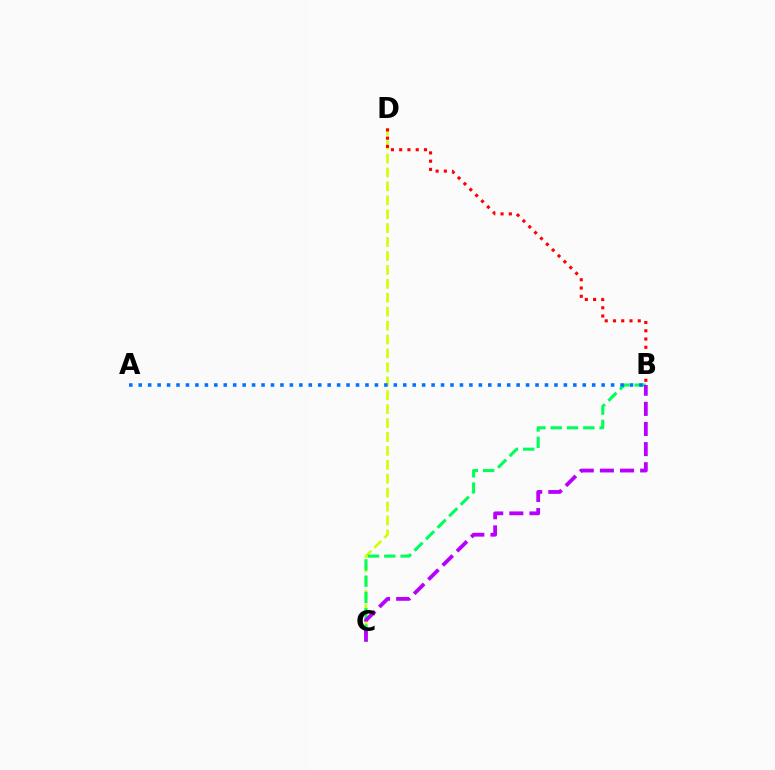{('C', 'D'): [{'color': '#d1ff00', 'line_style': 'dashed', 'thickness': 1.89}], ('B', 'C'): [{'color': '#00ff5c', 'line_style': 'dashed', 'thickness': 2.21}, {'color': '#b900ff', 'line_style': 'dashed', 'thickness': 2.73}], ('B', 'D'): [{'color': '#ff0000', 'line_style': 'dotted', 'thickness': 2.24}], ('A', 'B'): [{'color': '#0074ff', 'line_style': 'dotted', 'thickness': 2.57}]}